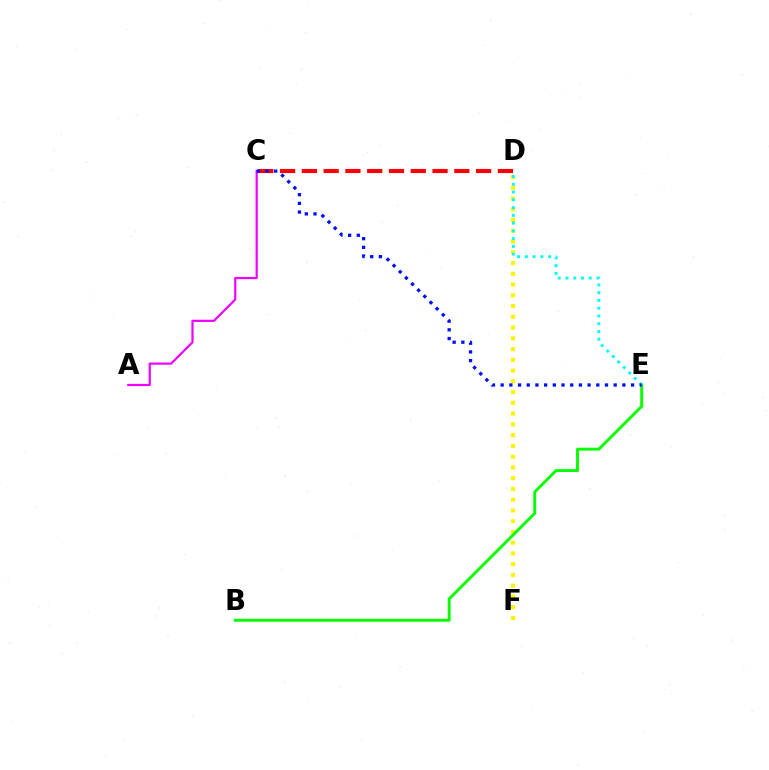{('C', 'D'): [{'color': '#ff0000', 'line_style': 'dashed', 'thickness': 2.96}], ('D', 'F'): [{'color': '#fcf500', 'line_style': 'dotted', 'thickness': 2.92}], ('B', 'E'): [{'color': '#08ff00', 'line_style': 'solid', 'thickness': 2.1}], ('A', 'C'): [{'color': '#ee00ff', 'line_style': 'solid', 'thickness': 1.58}], ('D', 'E'): [{'color': '#00fff6', 'line_style': 'dotted', 'thickness': 2.11}], ('C', 'E'): [{'color': '#0010ff', 'line_style': 'dotted', 'thickness': 2.36}]}